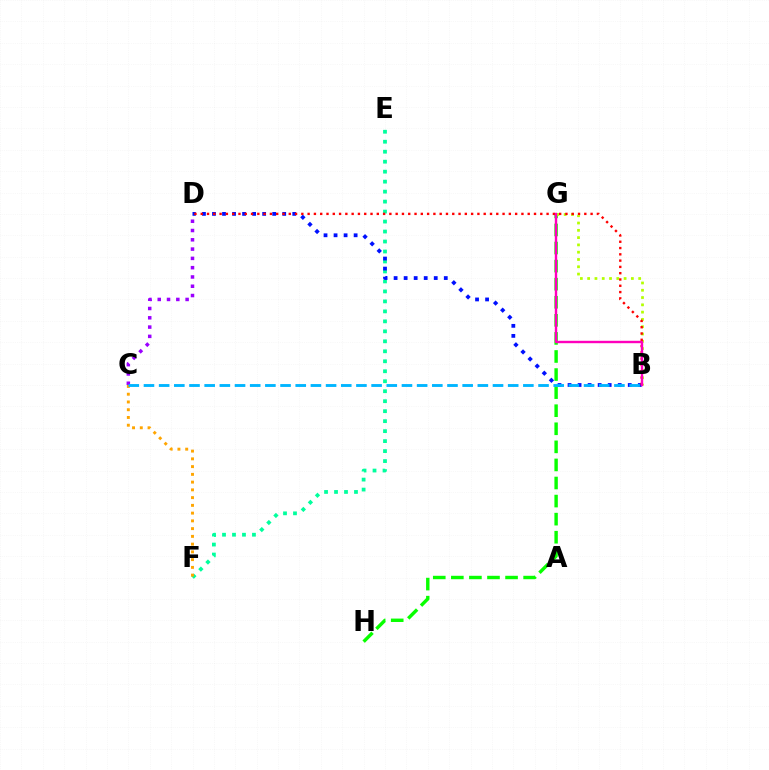{('G', 'H'): [{'color': '#08ff00', 'line_style': 'dashed', 'thickness': 2.46}], ('B', 'G'): [{'color': '#b3ff00', 'line_style': 'dotted', 'thickness': 1.98}, {'color': '#ff00bd', 'line_style': 'solid', 'thickness': 1.73}], ('E', 'F'): [{'color': '#00ff9d', 'line_style': 'dotted', 'thickness': 2.71}], ('B', 'D'): [{'color': '#0010ff', 'line_style': 'dotted', 'thickness': 2.73}, {'color': '#ff0000', 'line_style': 'dotted', 'thickness': 1.71}], ('C', 'D'): [{'color': '#9b00ff', 'line_style': 'dotted', 'thickness': 2.52}], ('C', 'F'): [{'color': '#ffa500', 'line_style': 'dotted', 'thickness': 2.11}], ('B', 'C'): [{'color': '#00b5ff', 'line_style': 'dashed', 'thickness': 2.06}]}